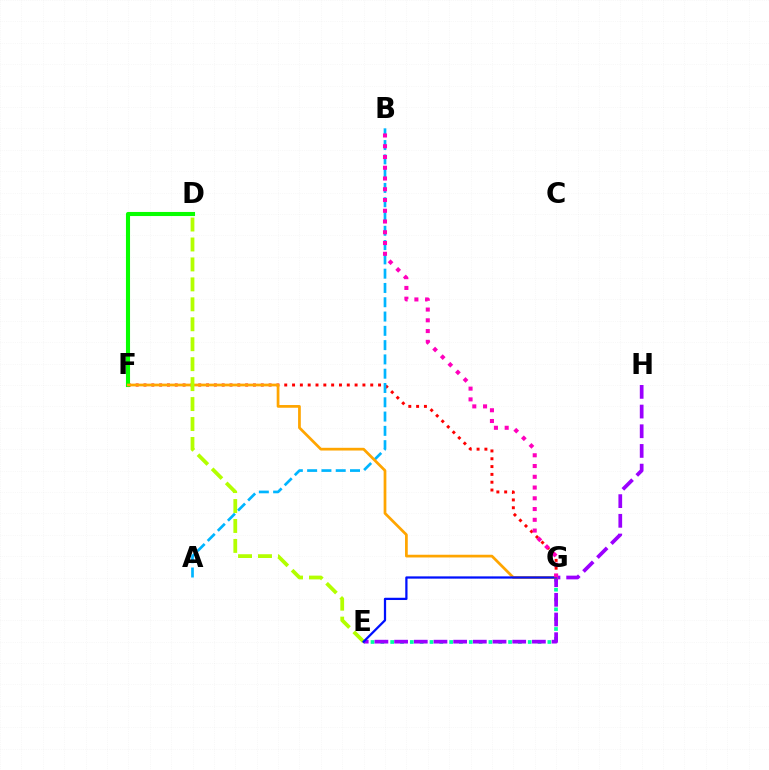{('F', 'G'): [{'color': '#ff0000', 'line_style': 'dotted', 'thickness': 2.12}, {'color': '#ffa500', 'line_style': 'solid', 'thickness': 1.97}], ('E', 'G'): [{'color': '#00ff9d', 'line_style': 'dotted', 'thickness': 2.67}, {'color': '#0010ff', 'line_style': 'solid', 'thickness': 1.63}], ('A', 'B'): [{'color': '#00b5ff', 'line_style': 'dashed', 'thickness': 1.94}], ('D', 'F'): [{'color': '#08ff00', 'line_style': 'solid', 'thickness': 2.95}], ('E', 'H'): [{'color': '#9b00ff', 'line_style': 'dashed', 'thickness': 2.67}], ('D', 'E'): [{'color': '#b3ff00', 'line_style': 'dashed', 'thickness': 2.71}], ('B', 'G'): [{'color': '#ff00bd', 'line_style': 'dotted', 'thickness': 2.92}]}